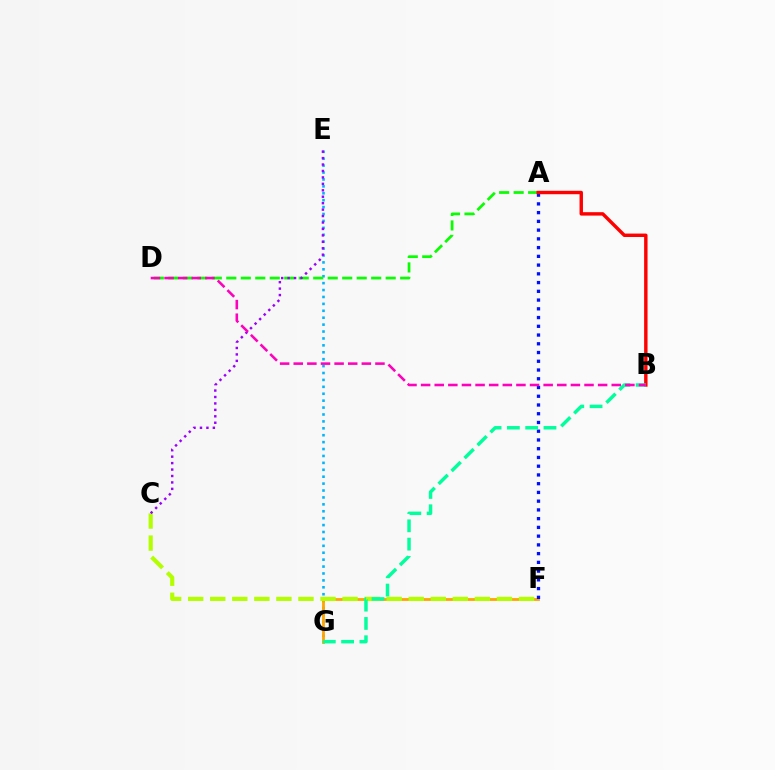{('E', 'G'): [{'color': '#00b5ff', 'line_style': 'dotted', 'thickness': 1.88}], ('F', 'G'): [{'color': '#ffa500', 'line_style': 'solid', 'thickness': 2.02}], ('C', 'F'): [{'color': '#b3ff00', 'line_style': 'dashed', 'thickness': 3.0}], ('A', 'F'): [{'color': '#0010ff', 'line_style': 'dotted', 'thickness': 2.38}], ('A', 'D'): [{'color': '#08ff00', 'line_style': 'dashed', 'thickness': 1.97}], ('A', 'B'): [{'color': '#ff0000', 'line_style': 'solid', 'thickness': 2.46}], ('C', 'E'): [{'color': '#9b00ff', 'line_style': 'dotted', 'thickness': 1.75}], ('B', 'G'): [{'color': '#00ff9d', 'line_style': 'dashed', 'thickness': 2.49}], ('B', 'D'): [{'color': '#ff00bd', 'line_style': 'dashed', 'thickness': 1.85}]}